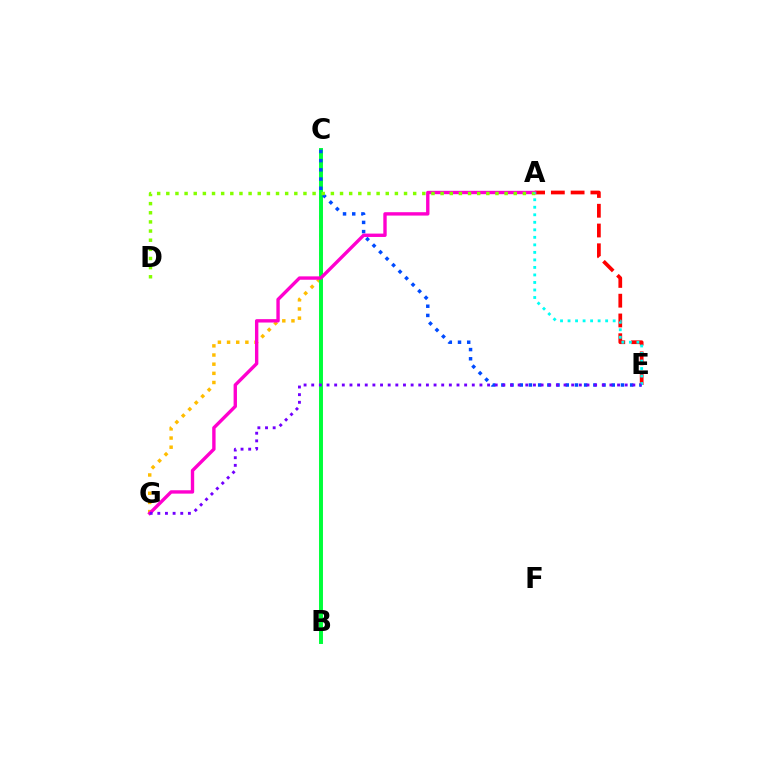{('C', 'G'): [{'color': '#ffbd00', 'line_style': 'dotted', 'thickness': 2.49}], ('B', 'C'): [{'color': '#00ff39', 'line_style': 'solid', 'thickness': 2.84}], ('C', 'E'): [{'color': '#004bff', 'line_style': 'dotted', 'thickness': 2.5}], ('A', 'E'): [{'color': '#ff0000', 'line_style': 'dashed', 'thickness': 2.68}, {'color': '#00fff6', 'line_style': 'dotted', 'thickness': 2.04}], ('A', 'G'): [{'color': '#ff00cf', 'line_style': 'solid', 'thickness': 2.43}], ('A', 'D'): [{'color': '#84ff00', 'line_style': 'dotted', 'thickness': 2.48}], ('E', 'G'): [{'color': '#7200ff', 'line_style': 'dotted', 'thickness': 2.08}]}